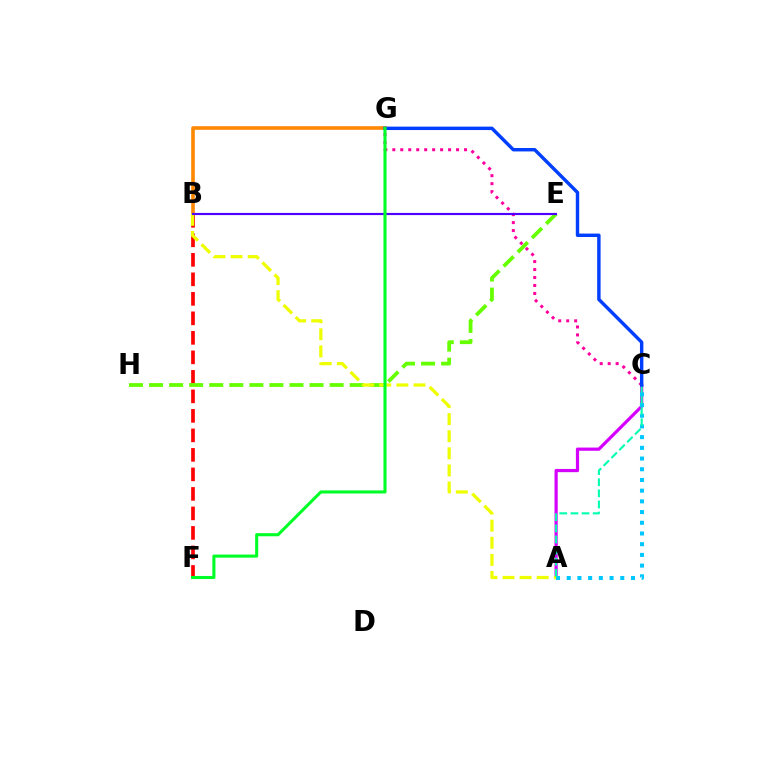{('A', 'C'): [{'color': '#d600ff', 'line_style': 'solid', 'thickness': 2.31}, {'color': '#00c7ff', 'line_style': 'dotted', 'thickness': 2.91}, {'color': '#00ffaf', 'line_style': 'dashed', 'thickness': 1.51}], ('B', 'F'): [{'color': '#ff0000', 'line_style': 'dashed', 'thickness': 2.65}], ('E', 'H'): [{'color': '#66ff00', 'line_style': 'dashed', 'thickness': 2.73}], ('C', 'G'): [{'color': '#ff00a0', 'line_style': 'dotted', 'thickness': 2.17}, {'color': '#003fff', 'line_style': 'solid', 'thickness': 2.46}], ('B', 'G'): [{'color': '#ff8800', 'line_style': 'solid', 'thickness': 2.6}], ('A', 'B'): [{'color': '#eeff00', 'line_style': 'dashed', 'thickness': 2.32}], ('B', 'E'): [{'color': '#4f00ff', 'line_style': 'solid', 'thickness': 1.55}], ('F', 'G'): [{'color': '#00ff27', 'line_style': 'solid', 'thickness': 2.22}]}